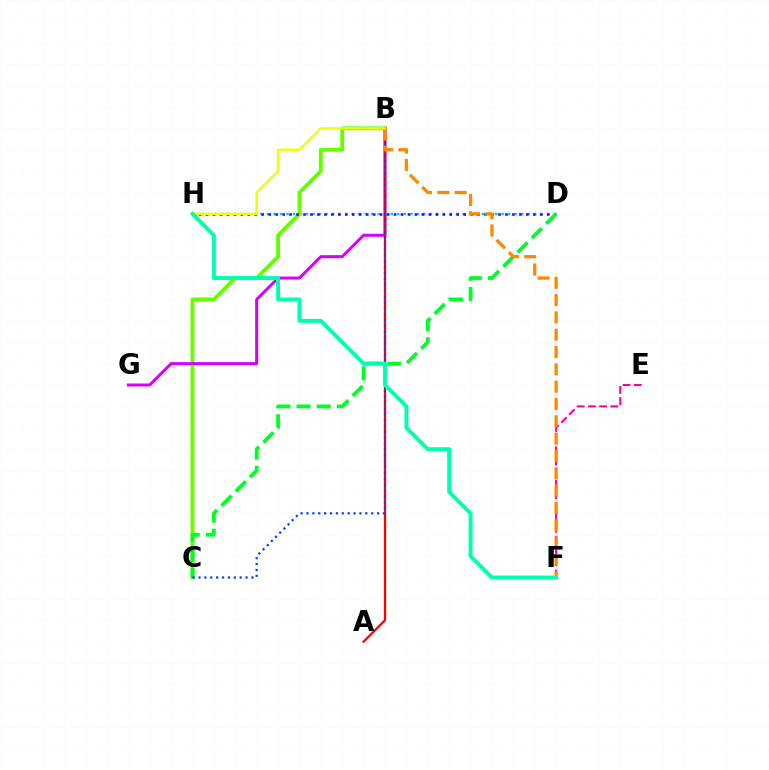{('D', 'H'): [{'color': '#00c7ff', 'line_style': 'dotted', 'thickness': 1.77}, {'color': '#4f00ff', 'line_style': 'dotted', 'thickness': 1.89}], ('B', 'C'): [{'color': '#66ff00', 'line_style': 'solid', 'thickness': 2.79}, {'color': '#003fff', 'line_style': 'dotted', 'thickness': 1.6}], ('B', 'G'): [{'color': '#d600ff', 'line_style': 'solid', 'thickness': 2.17}], ('A', 'B'): [{'color': '#ff0000', 'line_style': 'solid', 'thickness': 1.65}], ('C', 'D'): [{'color': '#00ff27', 'line_style': 'dashed', 'thickness': 2.74}], ('E', 'F'): [{'color': '#ff00a0', 'line_style': 'dashed', 'thickness': 1.52}], ('B', 'F'): [{'color': '#ff8800', 'line_style': 'dashed', 'thickness': 2.35}], ('B', 'H'): [{'color': '#eeff00', 'line_style': 'solid', 'thickness': 1.71}], ('F', 'H'): [{'color': '#00ffaf', 'line_style': 'solid', 'thickness': 2.82}]}